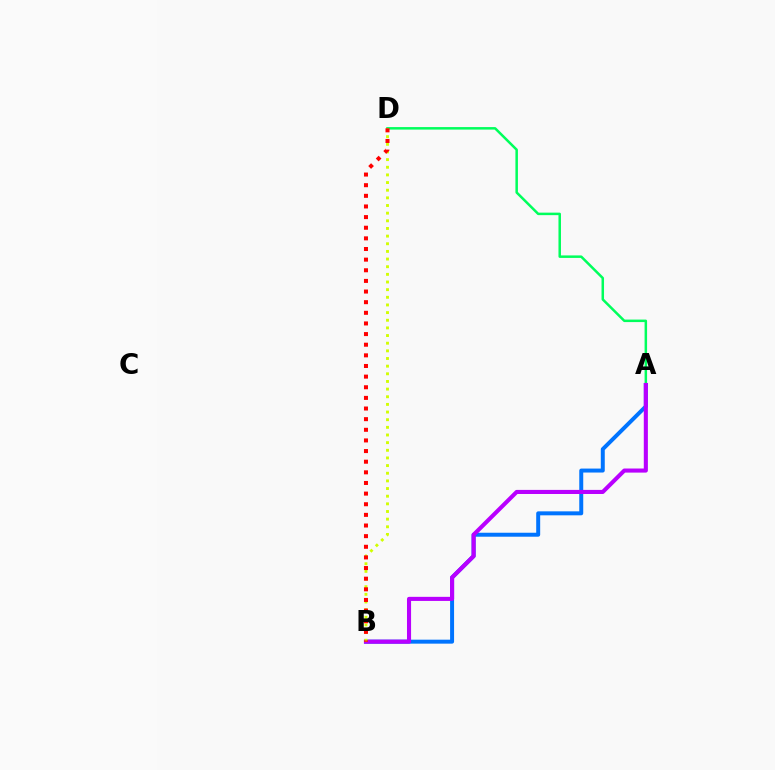{('A', 'B'): [{'color': '#0074ff', 'line_style': 'solid', 'thickness': 2.86}, {'color': '#b900ff', 'line_style': 'solid', 'thickness': 2.94}], ('A', 'D'): [{'color': '#00ff5c', 'line_style': 'solid', 'thickness': 1.8}], ('B', 'D'): [{'color': '#d1ff00', 'line_style': 'dotted', 'thickness': 2.08}, {'color': '#ff0000', 'line_style': 'dotted', 'thickness': 2.89}]}